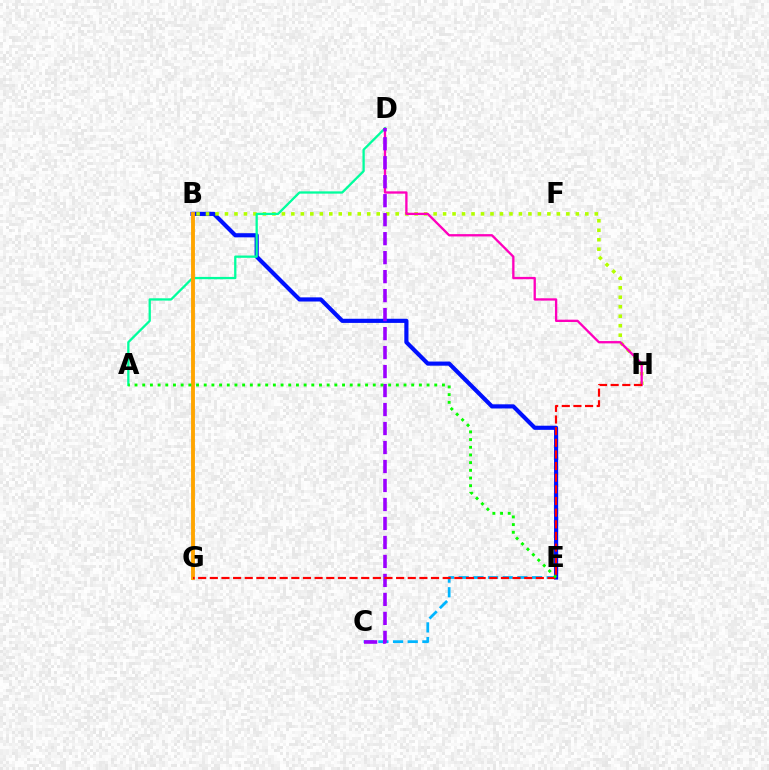{('C', 'E'): [{'color': '#00b5ff', 'line_style': 'dashed', 'thickness': 1.99}], ('B', 'E'): [{'color': '#0010ff', 'line_style': 'solid', 'thickness': 2.98}], ('B', 'H'): [{'color': '#b3ff00', 'line_style': 'dotted', 'thickness': 2.58}], ('D', 'H'): [{'color': '#ff00bd', 'line_style': 'solid', 'thickness': 1.67}], ('A', 'D'): [{'color': '#00ff9d', 'line_style': 'solid', 'thickness': 1.65}], ('B', 'G'): [{'color': '#ffa500', 'line_style': 'solid', 'thickness': 2.79}], ('C', 'D'): [{'color': '#9b00ff', 'line_style': 'dashed', 'thickness': 2.58}], ('G', 'H'): [{'color': '#ff0000', 'line_style': 'dashed', 'thickness': 1.58}], ('A', 'E'): [{'color': '#08ff00', 'line_style': 'dotted', 'thickness': 2.09}]}